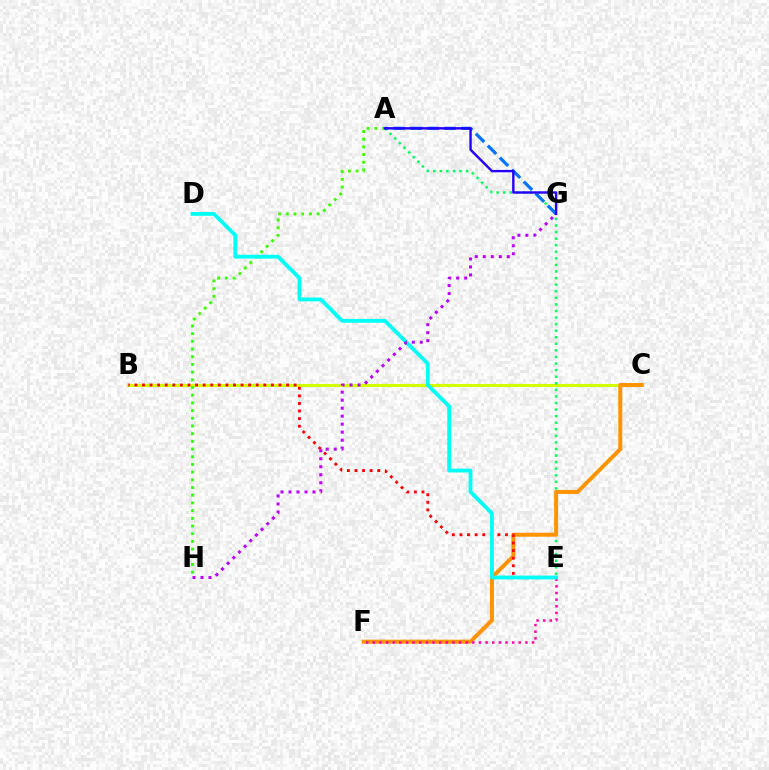{('B', 'C'): [{'color': '#d1ff00', 'line_style': 'solid', 'thickness': 2.24}], ('A', 'E'): [{'color': '#00ff5c', 'line_style': 'dotted', 'thickness': 1.79}], ('A', 'G'): [{'color': '#0074ff', 'line_style': 'dashed', 'thickness': 2.3}, {'color': '#2500ff', 'line_style': 'solid', 'thickness': 1.73}], ('C', 'F'): [{'color': '#ff9400', 'line_style': 'solid', 'thickness': 2.87}], ('B', 'E'): [{'color': '#ff0000', 'line_style': 'dotted', 'thickness': 2.06}], ('E', 'F'): [{'color': '#ff00ac', 'line_style': 'dotted', 'thickness': 1.8}], ('A', 'H'): [{'color': '#3dff00', 'line_style': 'dotted', 'thickness': 2.09}], ('D', 'E'): [{'color': '#00fff6', 'line_style': 'solid', 'thickness': 2.76}], ('G', 'H'): [{'color': '#b900ff', 'line_style': 'dotted', 'thickness': 2.17}]}